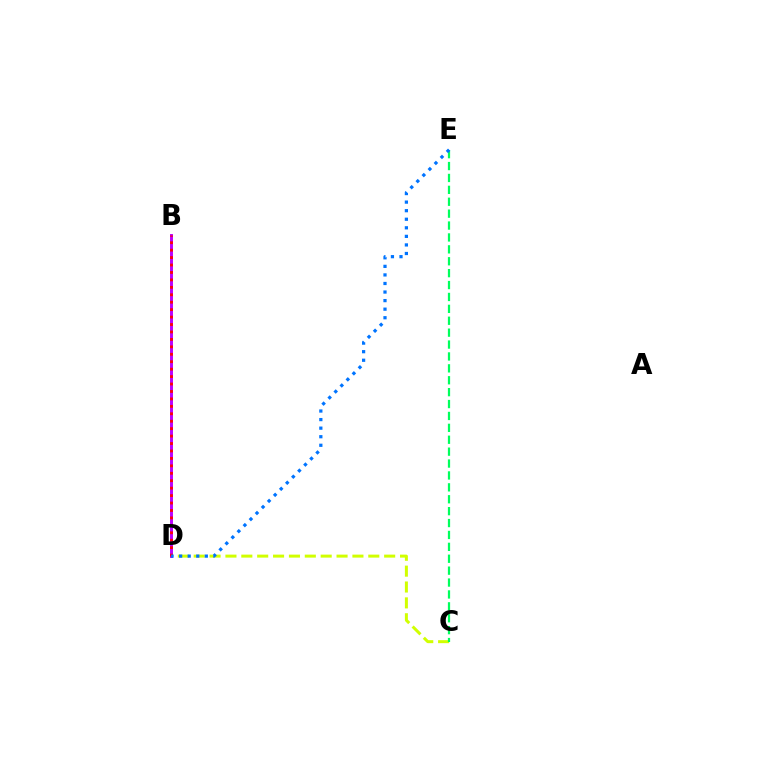{('C', 'D'): [{'color': '#d1ff00', 'line_style': 'dashed', 'thickness': 2.16}], ('B', 'D'): [{'color': '#b900ff', 'line_style': 'solid', 'thickness': 2.11}, {'color': '#ff0000', 'line_style': 'dotted', 'thickness': 2.02}], ('C', 'E'): [{'color': '#00ff5c', 'line_style': 'dashed', 'thickness': 1.62}], ('D', 'E'): [{'color': '#0074ff', 'line_style': 'dotted', 'thickness': 2.33}]}